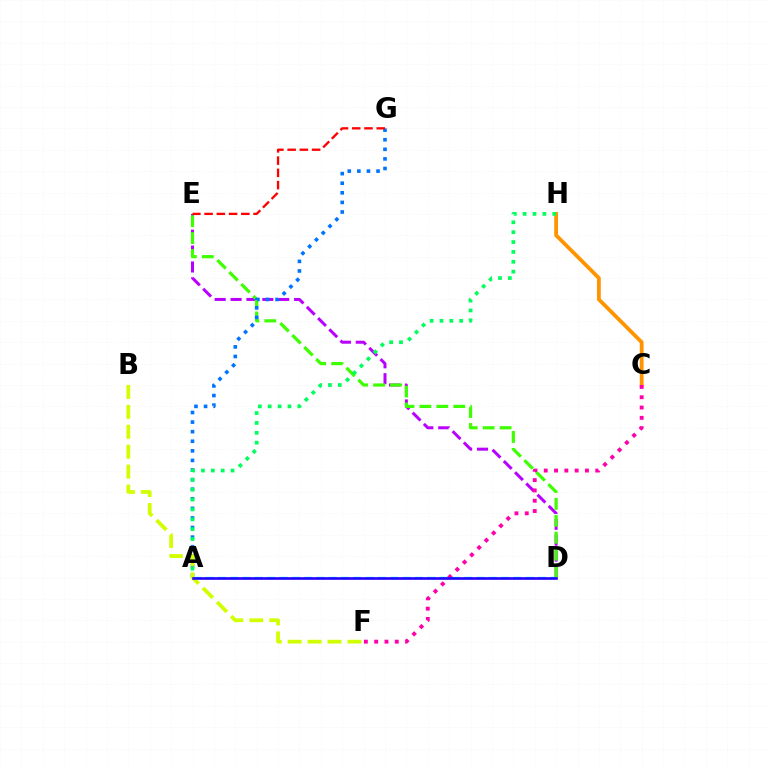{('D', 'E'): [{'color': '#b900ff', 'line_style': 'dashed', 'thickness': 2.16}, {'color': '#3dff00', 'line_style': 'dashed', 'thickness': 2.3}], ('C', 'H'): [{'color': '#ff9400', 'line_style': 'solid', 'thickness': 2.74}], ('C', 'F'): [{'color': '#ff00ac', 'line_style': 'dotted', 'thickness': 2.8}], ('A', 'G'): [{'color': '#0074ff', 'line_style': 'dotted', 'thickness': 2.6}], ('A', 'H'): [{'color': '#00ff5c', 'line_style': 'dotted', 'thickness': 2.68}], ('A', 'D'): [{'color': '#00fff6', 'line_style': 'dashed', 'thickness': 1.67}, {'color': '#2500ff', 'line_style': 'solid', 'thickness': 1.88}], ('B', 'F'): [{'color': '#d1ff00', 'line_style': 'dashed', 'thickness': 2.71}], ('E', 'G'): [{'color': '#ff0000', 'line_style': 'dashed', 'thickness': 1.66}]}